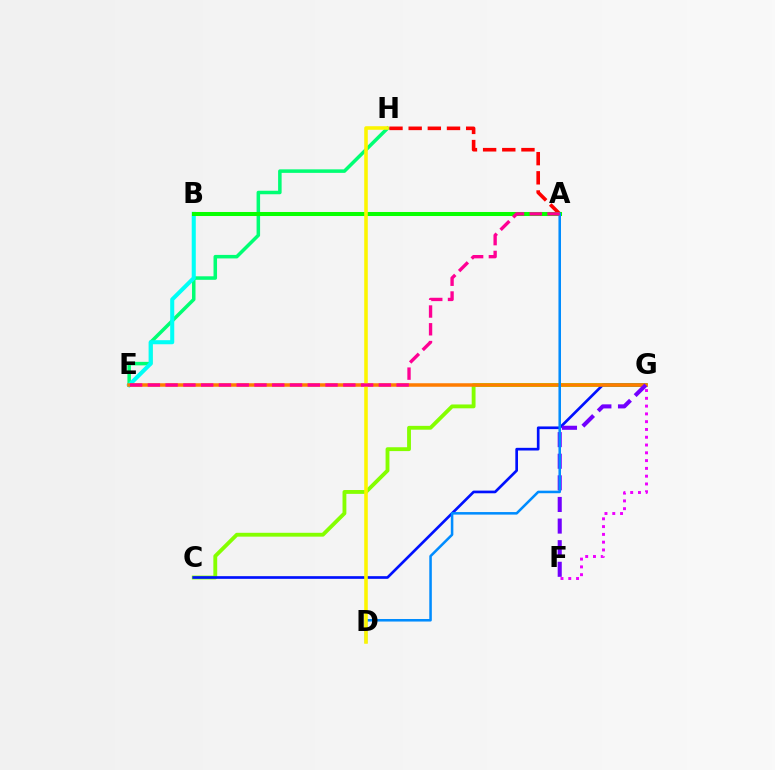{('E', 'H'): [{'color': '#00ff74', 'line_style': 'solid', 'thickness': 2.53}], ('C', 'G'): [{'color': '#84ff00', 'line_style': 'solid', 'thickness': 2.77}, {'color': '#0010ff', 'line_style': 'solid', 'thickness': 1.93}], ('A', 'H'): [{'color': '#ff0000', 'line_style': 'dashed', 'thickness': 2.6}], ('B', 'E'): [{'color': '#00fff6', 'line_style': 'solid', 'thickness': 2.93}], ('A', 'B'): [{'color': '#08ff00', 'line_style': 'solid', 'thickness': 2.91}], ('E', 'G'): [{'color': '#ff7c00', 'line_style': 'solid', 'thickness': 2.53}], ('F', 'G'): [{'color': '#7200ff', 'line_style': 'dashed', 'thickness': 2.94}, {'color': '#ee00ff', 'line_style': 'dotted', 'thickness': 2.12}], ('A', 'D'): [{'color': '#008cff', 'line_style': 'solid', 'thickness': 1.83}], ('D', 'H'): [{'color': '#fcf500', 'line_style': 'solid', 'thickness': 2.56}], ('A', 'E'): [{'color': '#ff0094', 'line_style': 'dashed', 'thickness': 2.41}]}